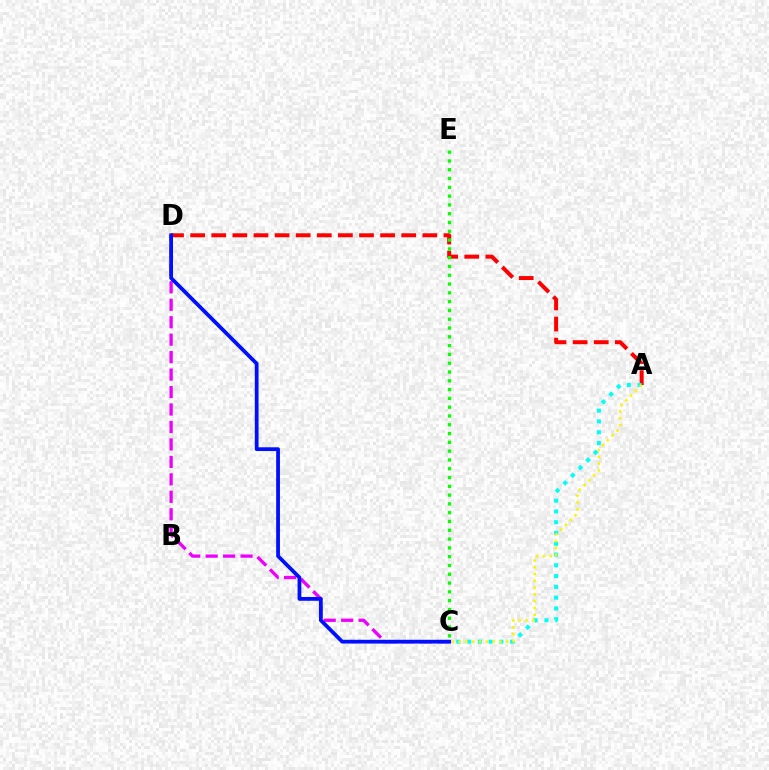{('A', 'D'): [{'color': '#ff0000', 'line_style': 'dashed', 'thickness': 2.87}], ('A', 'C'): [{'color': '#00fff6', 'line_style': 'dotted', 'thickness': 2.93}, {'color': '#fcf500', 'line_style': 'dotted', 'thickness': 1.85}], ('C', 'D'): [{'color': '#ee00ff', 'line_style': 'dashed', 'thickness': 2.37}, {'color': '#0010ff', 'line_style': 'solid', 'thickness': 2.72}], ('C', 'E'): [{'color': '#08ff00', 'line_style': 'dotted', 'thickness': 2.39}]}